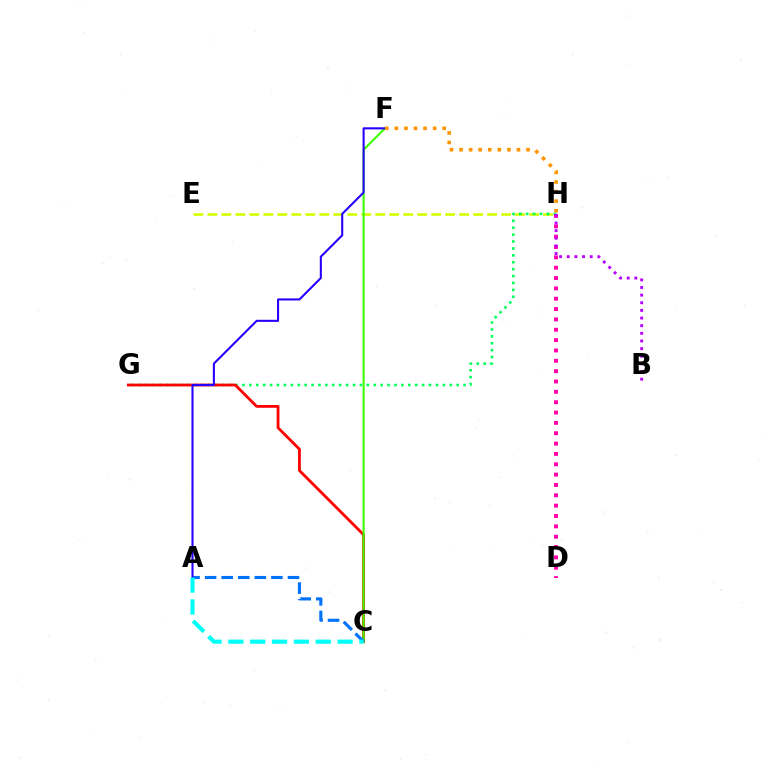{('E', 'H'): [{'color': '#d1ff00', 'line_style': 'dashed', 'thickness': 1.9}], ('G', 'H'): [{'color': '#00ff5c', 'line_style': 'dotted', 'thickness': 1.88}], ('C', 'G'): [{'color': '#ff0000', 'line_style': 'solid', 'thickness': 2.01}], ('D', 'H'): [{'color': '#ff00ac', 'line_style': 'dotted', 'thickness': 2.81}], ('C', 'F'): [{'color': '#3dff00', 'line_style': 'solid', 'thickness': 1.51}], ('A', 'C'): [{'color': '#0074ff', 'line_style': 'dashed', 'thickness': 2.25}, {'color': '#00fff6', 'line_style': 'dashed', 'thickness': 2.97}], ('A', 'F'): [{'color': '#2500ff', 'line_style': 'solid', 'thickness': 1.5}], ('F', 'H'): [{'color': '#ff9400', 'line_style': 'dotted', 'thickness': 2.6}], ('B', 'H'): [{'color': '#b900ff', 'line_style': 'dotted', 'thickness': 2.08}]}